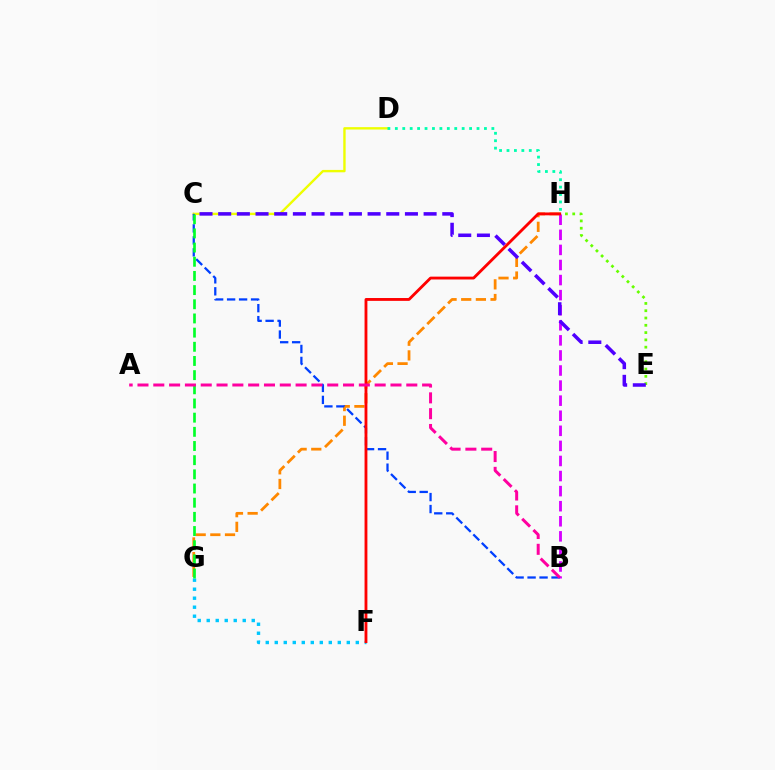{('G', 'H'): [{'color': '#ff8800', 'line_style': 'dashed', 'thickness': 1.99}], ('C', 'D'): [{'color': '#eeff00', 'line_style': 'solid', 'thickness': 1.72}], ('F', 'G'): [{'color': '#00c7ff', 'line_style': 'dotted', 'thickness': 2.45}], ('B', 'H'): [{'color': '#d600ff', 'line_style': 'dashed', 'thickness': 2.05}], ('E', 'H'): [{'color': '#66ff00', 'line_style': 'dotted', 'thickness': 1.98}], ('B', 'C'): [{'color': '#003fff', 'line_style': 'dashed', 'thickness': 1.63}], ('C', 'G'): [{'color': '#00ff27', 'line_style': 'dashed', 'thickness': 1.93}], ('D', 'H'): [{'color': '#00ffaf', 'line_style': 'dotted', 'thickness': 2.02}], ('F', 'H'): [{'color': '#ff0000', 'line_style': 'solid', 'thickness': 2.04}], ('C', 'E'): [{'color': '#4f00ff', 'line_style': 'dashed', 'thickness': 2.54}], ('A', 'B'): [{'color': '#ff00a0', 'line_style': 'dashed', 'thickness': 2.15}]}